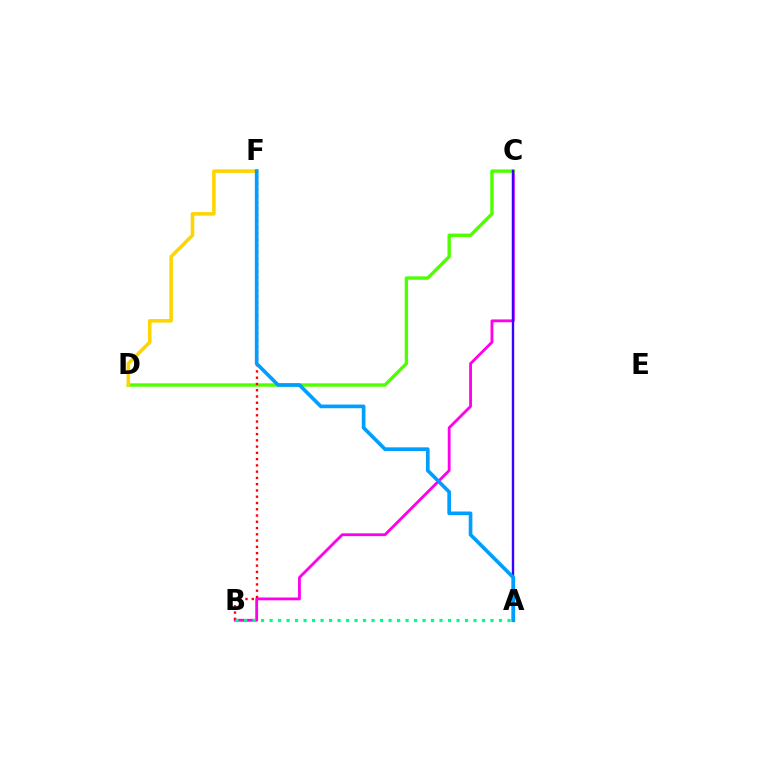{('B', 'C'): [{'color': '#ff00ed', 'line_style': 'solid', 'thickness': 2.03}], ('C', 'D'): [{'color': '#4fff00', 'line_style': 'solid', 'thickness': 2.43}], ('D', 'F'): [{'color': '#ffd500', 'line_style': 'solid', 'thickness': 2.57}], ('B', 'F'): [{'color': '#ff0000', 'line_style': 'dotted', 'thickness': 1.7}], ('A', 'B'): [{'color': '#00ff86', 'line_style': 'dotted', 'thickness': 2.31}], ('A', 'C'): [{'color': '#3700ff', 'line_style': 'solid', 'thickness': 1.72}], ('A', 'F'): [{'color': '#009eff', 'line_style': 'solid', 'thickness': 2.64}]}